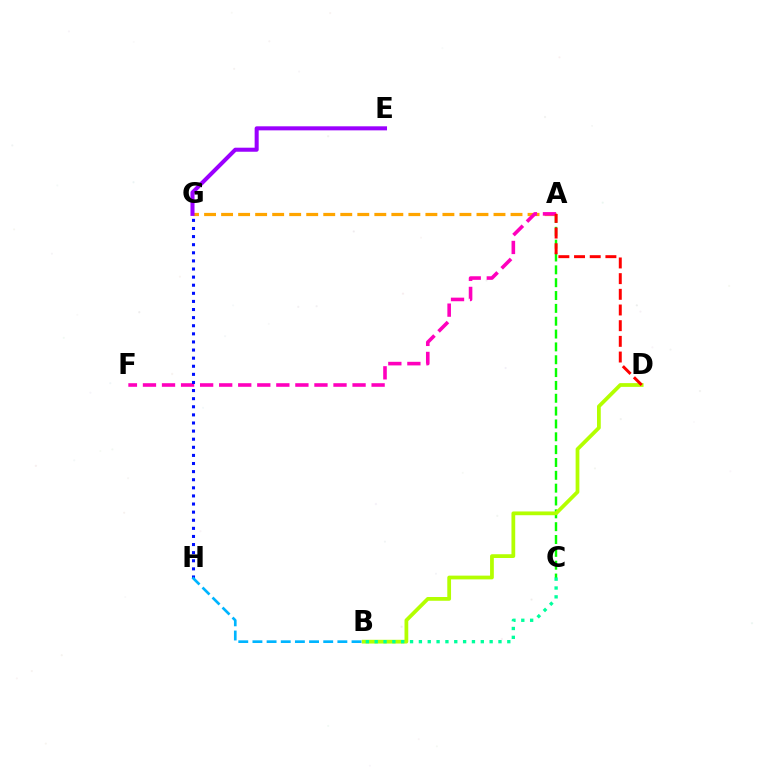{('A', 'G'): [{'color': '#ffa500', 'line_style': 'dashed', 'thickness': 2.31}], ('A', 'C'): [{'color': '#08ff00', 'line_style': 'dashed', 'thickness': 1.74}], ('E', 'G'): [{'color': '#9b00ff', 'line_style': 'solid', 'thickness': 2.91}], ('A', 'F'): [{'color': '#ff00bd', 'line_style': 'dashed', 'thickness': 2.59}], ('G', 'H'): [{'color': '#0010ff', 'line_style': 'dotted', 'thickness': 2.2}], ('B', 'D'): [{'color': '#b3ff00', 'line_style': 'solid', 'thickness': 2.71}], ('A', 'D'): [{'color': '#ff0000', 'line_style': 'dashed', 'thickness': 2.13}], ('B', 'C'): [{'color': '#00ff9d', 'line_style': 'dotted', 'thickness': 2.4}], ('B', 'H'): [{'color': '#00b5ff', 'line_style': 'dashed', 'thickness': 1.92}]}